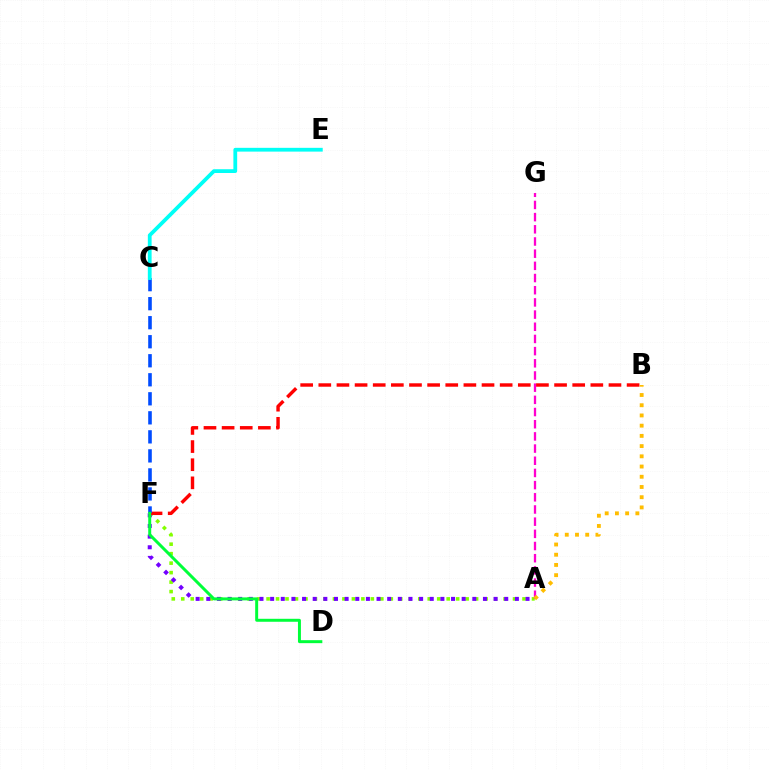{('A', 'F'): [{'color': '#84ff00', 'line_style': 'dotted', 'thickness': 2.58}, {'color': '#7200ff', 'line_style': 'dotted', 'thickness': 2.89}], ('A', 'G'): [{'color': '#ff00cf', 'line_style': 'dashed', 'thickness': 1.65}], ('B', 'F'): [{'color': '#ff0000', 'line_style': 'dashed', 'thickness': 2.46}], ('C', 'F'): [{'color': '#004bff', 'line_style': 'dashed', 'thickness': 2.58}], ('A', 'B'): [{'color': '#ffbd00', 'line_style': 'dotted', 'thickness': 2.78}], ('C', 'E'): [{'color': '#00fff6', 'line_style': 'solid', 'thickness': 2.72}], ('D', 'F'): [{'color': '#00ff39', 'line_style': 'solid', 'thickness': 2.14}]}